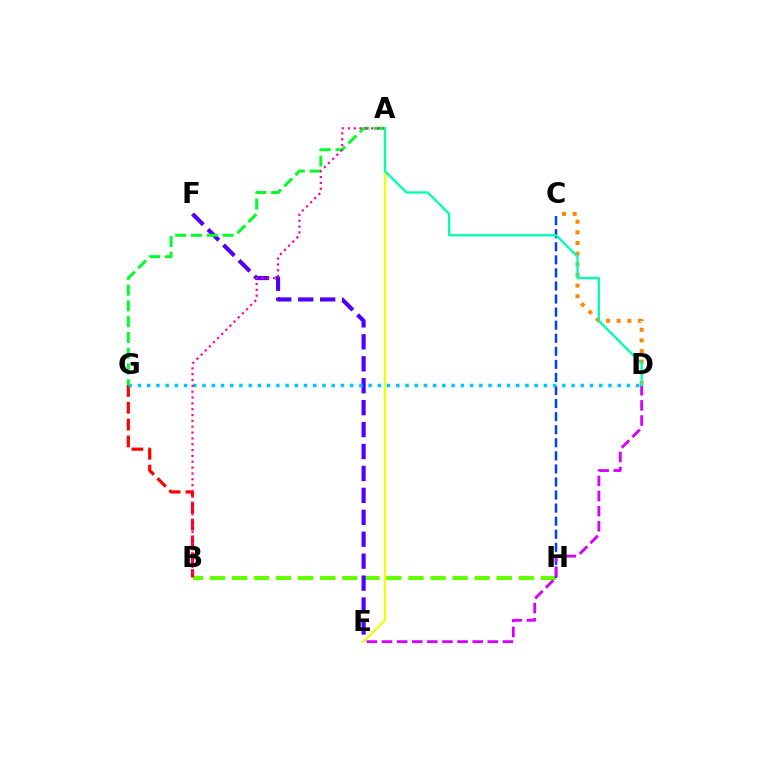{('B', 'H'): [{'color': '#66ff00', 'line_style': 'dashed', 'thickness': 3.0}], ('B', 'G'): [{'color': '#ff0000', 'line_style': 'dashed', 'thickness': 2.29}], ('C', 'H'): [{'color': '#003fff', 'line_style': 'dashed', 'thickness': 1.78}], ('E', 'F'): [{'color': '#4f00ff', 'line_style': 'dashed', 'thickness': 2.98}], ('C', 'D'): [{'color': '#ff8800', 'line_style': 'dotted', 'thickness': 2.89}], ('D', 'G'): [{'color': '#00c7ff', 'line_style': 'dotted', 'thickness': 2.51}], ('A', 'G'): [{'color': '#00ff27', 'line_style': 'dashed', 'thickness': 2.14}], ('A', 'B'): [{'color': '#ff00a0', 'line_style': 'dotted', 'thickness': 1.59}], ('A', 'E'): [{'color': '#eeff00', 'line_style': 'solid', 'thickness': 1.55}], ('D', 'E'): [{'color': '#d600ff', 'line_style': 'dashed', 'thickness': 2.05}], ('A', 'D'): [{'color': '#00ffaf', 'line_style': 'solid', 'thickness': 1.67}]}